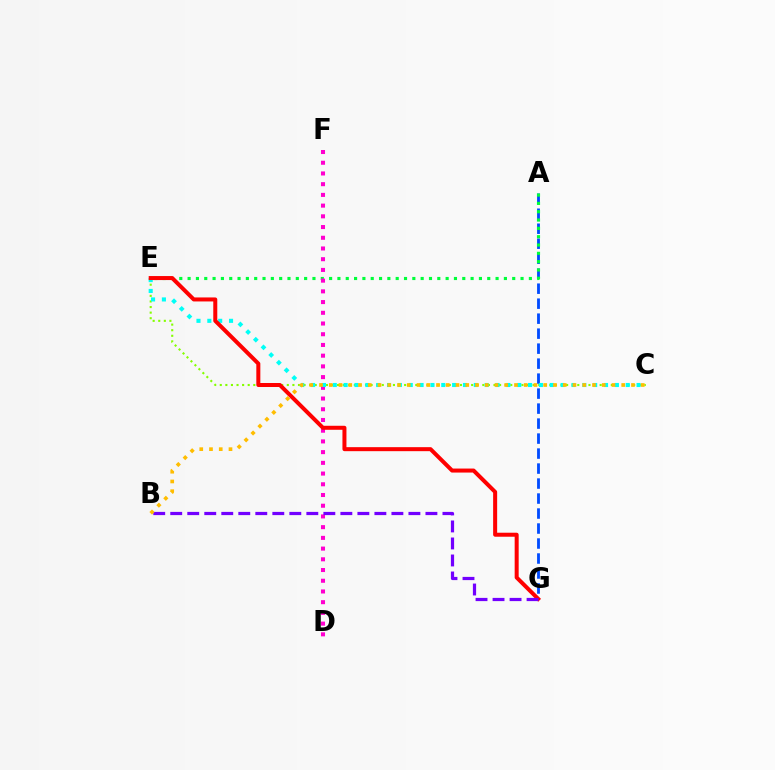{('C', 'E'): [{'color': '#84ff00', 'line_style': 'dotted', 'thickness': 1.52}, {'color': '#00fff6', 'line_style': 'dotted', 'thickness': 2.95}], ('A', 'G'): [{'color': '#004bff', 'line_style': 'dashed', 'thickness': 2.04}], ('A', 'E'): [{'color': '#00ff39', 'line_style': 'dotted', 'thickness': 2.26}], ('D', 'F'): [{'color': '#ff00cf', 'line_style': 'dotted', 'thickness': 2.91}], ('E', 'G'): [{'color': '#ff0000', 'line_style': 'solid', 'thickness': 2.89}], ('B', 'G'): [{'color': '#7200ff', 'line_style': 'dashed', 'thickness': 2.31}], ('B', 'C'): [{'color': '#ffbd00', 'line_style': 'dotted', 'thickness': 2.65}]}